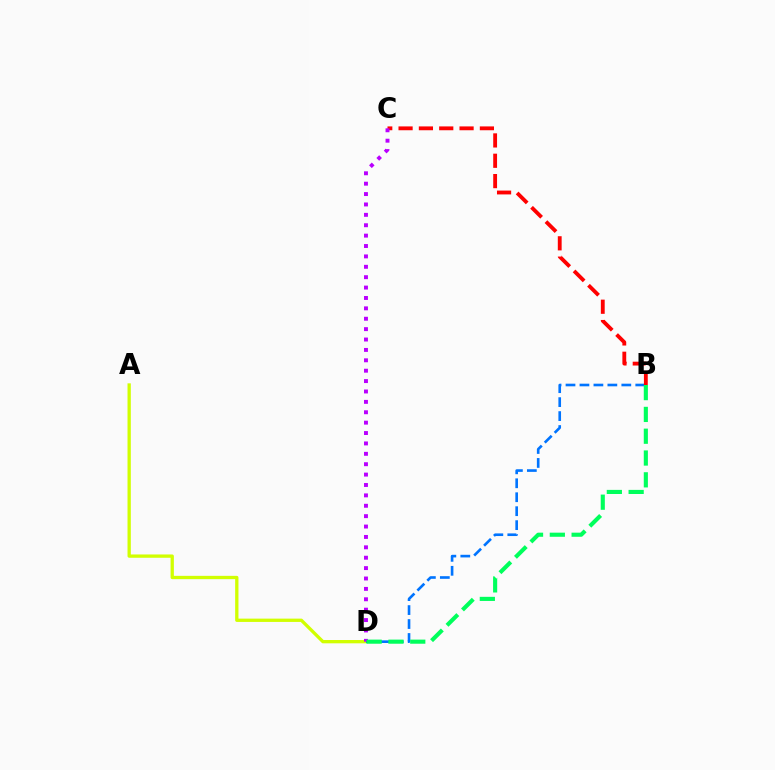{('A', 'D'): [{'color': '#d1ff00', 'line_style': 'solid', 'thickness': 2.38}], ('B', 'D'): [{'color': '#0074ff', 'line_style': 'dashed', 'thickness': 1.9}, {'color': '#00ff5c', 'line_style': 'dashed', 'thickness': 2.96}], ('B', 'C'): [{'color': '#ff0000', 'line_style': 'dashed', 'thickness': 2.76}], ('C', 'D'): [{'color': '#b900ff', 'line_style': 'dotted', 'thickness': 2.82}]}